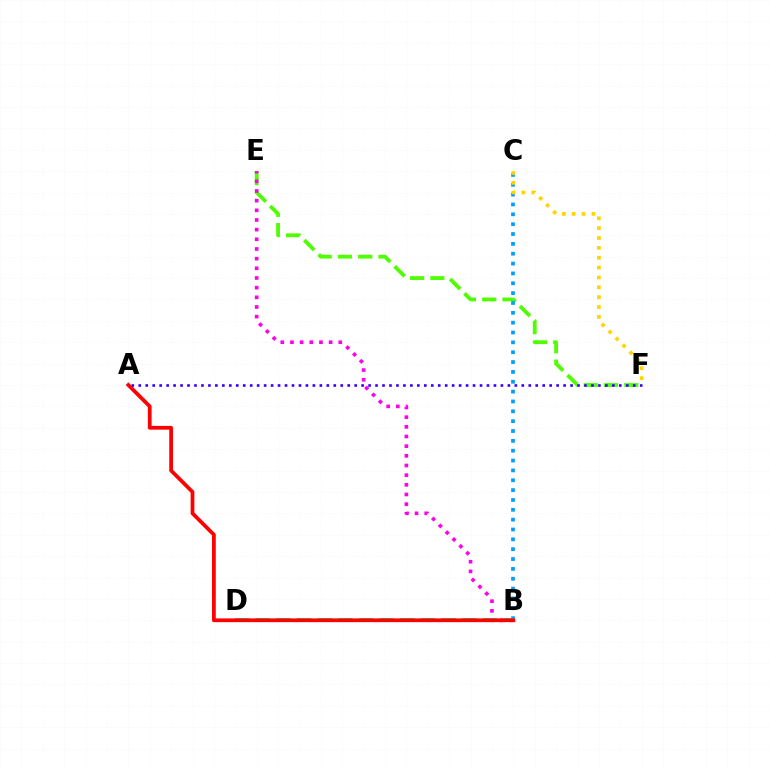{('E', 'F'): [{'color': '#4fff00', 'line_style': 'dashed', 'thickness': 2.75}], ('B', 'E'): [{'color': '#ff00ed', 'line_style': 'dotted', 'thickness': 2.63}], ('B', 'C'): [{'color': '#009eff', 'line_style': 'dotted', 'thickness': 2.68}], ('B', 'D'): [{'color': '#00ff86', 'line_style': 'dashed', 'thickness': 2.8}], ('C', 'F'): [{'color': '#ffd500', 'line_style': 'dotted', 'thickness': 2.68}], ('A', 'B'): [{'color': '#ff0000', 'line_style': 'solid', 'thickness': 2.71}], ('A', 'F'): [{'color': '#3700ff', 'line_style': 'dotted', 'thickness': 1.89}]}